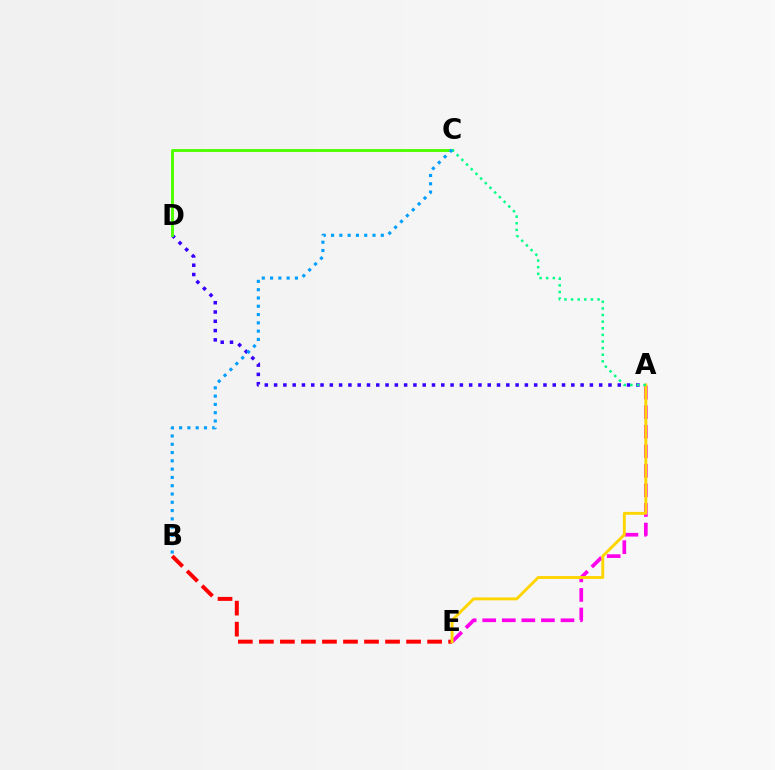{('A', 'E'): [{'color': '#ff00ed', 'line_style': 'dashed', 'thickness': 2.66}, {'color': '#ffd500', 'line_style': 'solid', 'thickness': 2.09}], ('B', 'E'): [{'color': '#ff0000', 'line_style': 'dashed', 'thickness': 2.86}], ('A', 'D'): [{'color': '#3700ff', 'line_style': 'dotted', 'thickness': 2.52}], ('C', 'D'): [{'color': '#4fff00', 'line_style': 'solid', 'thickness': 2.09}], ('A', 'C'): [{'color': '#00ff86', 'line_style': 'dotted', 'thickness': 1.8}], ('B', 'C'): [{'color': '#009eff', 'line_style': 'dotted', 'thickness': 2.25}]}